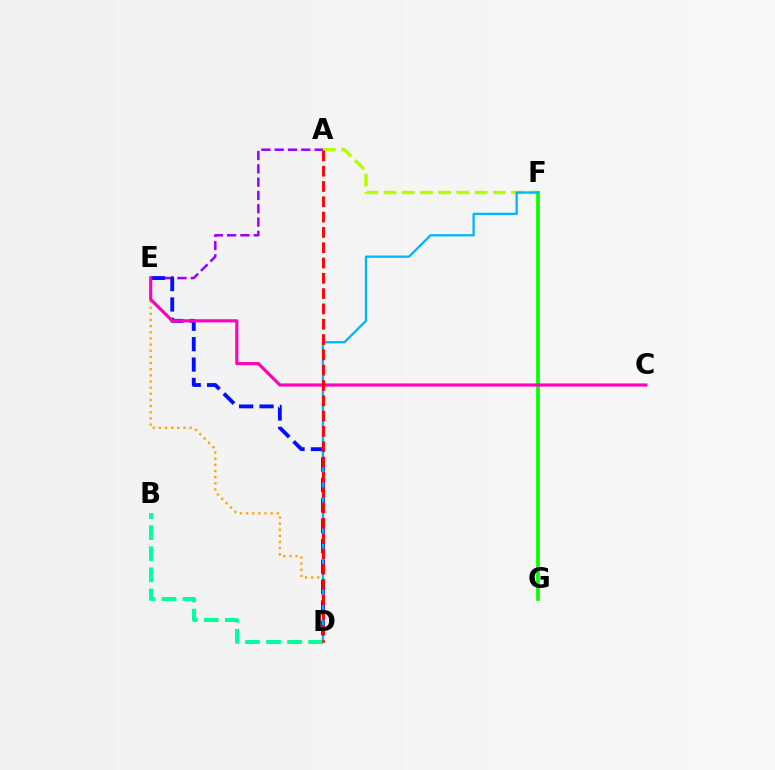{('A', 'E'): [{'color': '#9b00ff', 'line_style': 'dashed', 'thickness': 1.81}], ('A', 'F'): [{'color': '#b3ff00', 'line_style': 'dashed', 'thickness': 2.47}], ('F', 'G'): [{'color': '#08ff00', 'line_style': 'solid', 'thickness': 2.68}], ('D', 'E'): [{'color': '#ffa500', 'line_style': 'dotted', 'thickness': 1.67}, {'color': '#0010ff', 'line_style': 'dashed', 'thickness': 2.77}], ('D', 'F'): [{'color': '#00b5ff', 'line_style': 'solid', 'thickness': 1.65}], ('B', 'D'): [{'color': '#00ff9d', 'line_style': 'dashed', 'thickness': 2.86}], ('C', 'E'): [{'color': '#ff00bd', 'line_style': 'solid', 'thickness': 2.27}], ('A', 'D'): [{'color': '#ff0000', 'line_style': 'dashed', 'thickness': 2.08}]}